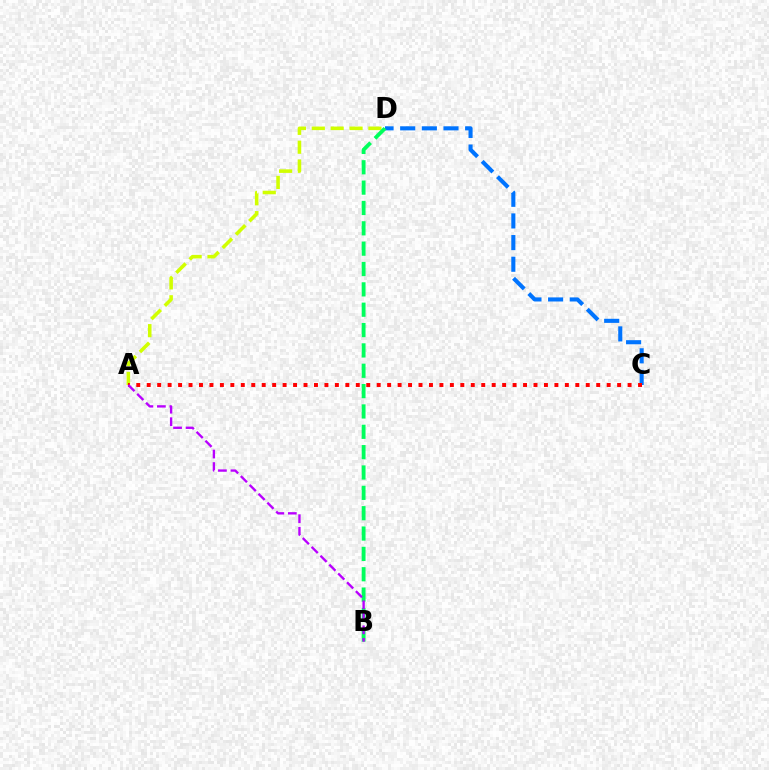{('C', 'D'): [{'color': '#0074ff', 'line_style': 'dashed', 'thickness': 2.94}], ('A', 'D'): [{'color': '#d1ff00', 'line_style': 'dashed', 'thickness': 2.56}], ('A', 'C'): [{'color': '#ff0000', 'line_style': 'dotted', 'thickness': 2.84}], ('B', 'D'): [{'color': '#00ff5c', 'line_style': 'dashed', 'thickness': 2.76}], ('A', 'B'): [{'color': '#b900ff', 'line_style': 'dashed', 'thickness': 1.7}]}